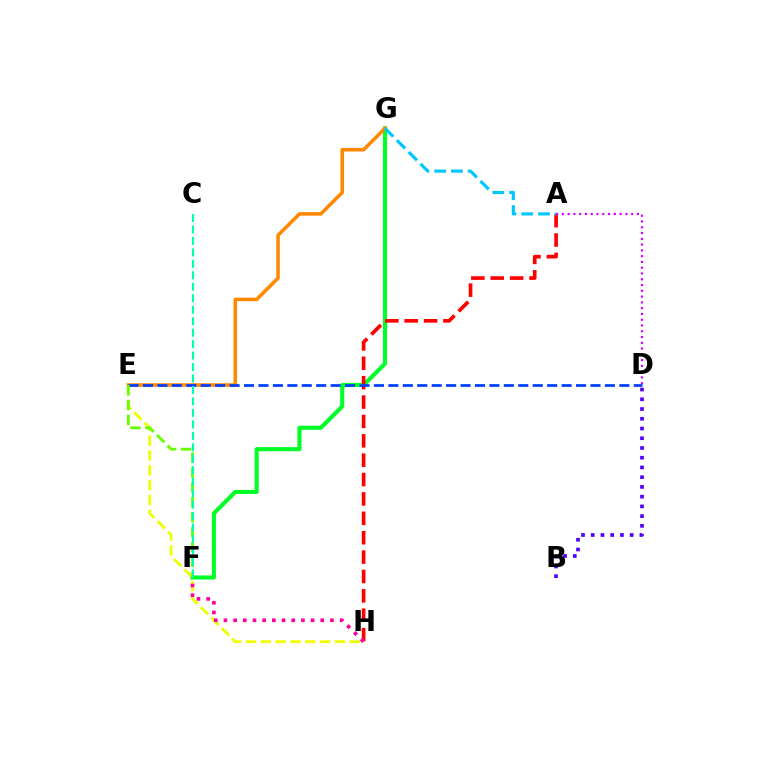{('F', 'G'): [{'color': '#00ff27', 'line_style': 'solid', 'thickness': 2.94}], ('E', 'H'): [{'color': '#eeff00', 'line_style': 'dashed', 'thickness': 2.01}], ('A', 'H'): [{'color': '#ff0000', 'line_style': 'dashed', 'thickness': 2.63}], ('E', 'G'): [{'color': '#ff8800', 'line_style': 'solid', 'thickness': 2.55}], ('F', 'H'): [{'color': '#ff00a0', 'line_style': 'dotted', 'thickness': 2.63}], ('B', 'D'): [{'color': '#4f00ff', 'line_style': 'dotted', 'thickness': 2.65}], ('A', 'D'): [{'color': '#d600ff', 'line_style': 'dotted', 'thickness': 1.57}], ('D', 'E'): [{'color': '#003fff', 'line_style': 'dashed', 'thickness': 1.96}], ('E', 'F'): [{'color': '#66ff00', 'line_style': 'dashed', 'thickness': 2.02}], ('A', 'G'): [{'color': '#00c7ff', 'line_style': 'dashed', 'thickness': 2.28}], ('C', 'F'): [{'color': '#00ffaf', 'line_style': 'dashed', 'thickness': 1.56}]}